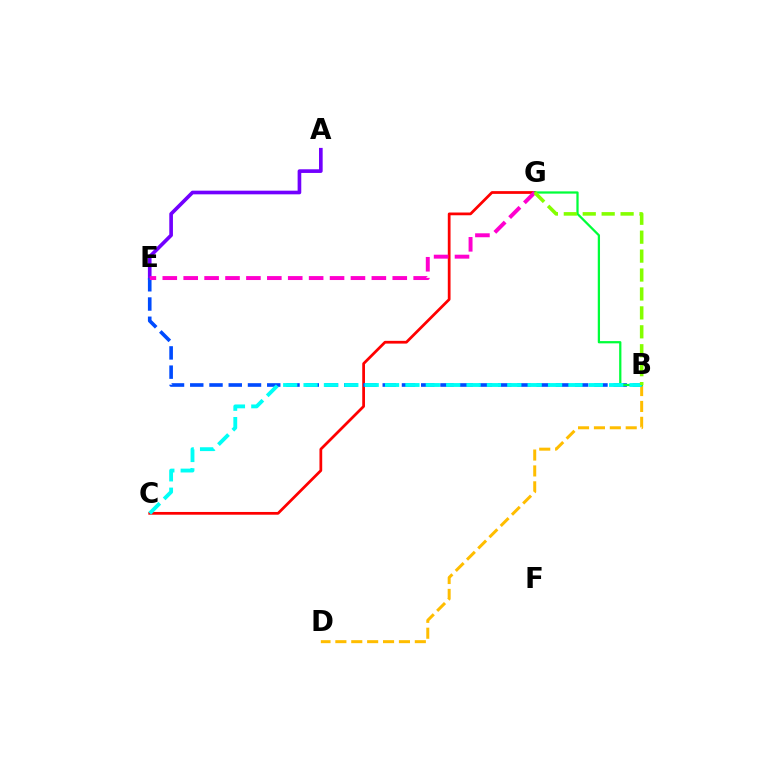{('A', 'E'): [{'color': '#7200ff', 'line_style': 'solid', 'thickness': 2.63}], ('C', 'G'): [{'color': '#ff0000', 'line_style': 'solid', 'thickness': 1.98}], ('B', 'D'): [{'color': '#ffbd00', 'line_style': 'dashed', 'thickness': 2.16}], ('B', 'E'): [{'color': '#004bff', 'line_style': 'dashed', 'thickness': 2.61}], ('B', 'G'): [{'color': '#00ff39', 'line_style': 'solid', 'thickness': 1.62}, {'color': '#84ff00', 'line_style': 'dashed', 'thickness': 2.57}], ('B', 'C'): [{'color': '#00fff6', 'line_style': 'dashed', 'thickness': 2.77}], ('E', 'G'): [{'color': '#ff00cf', 'line_style': 'dashed', 'thickness': 2.84}]}